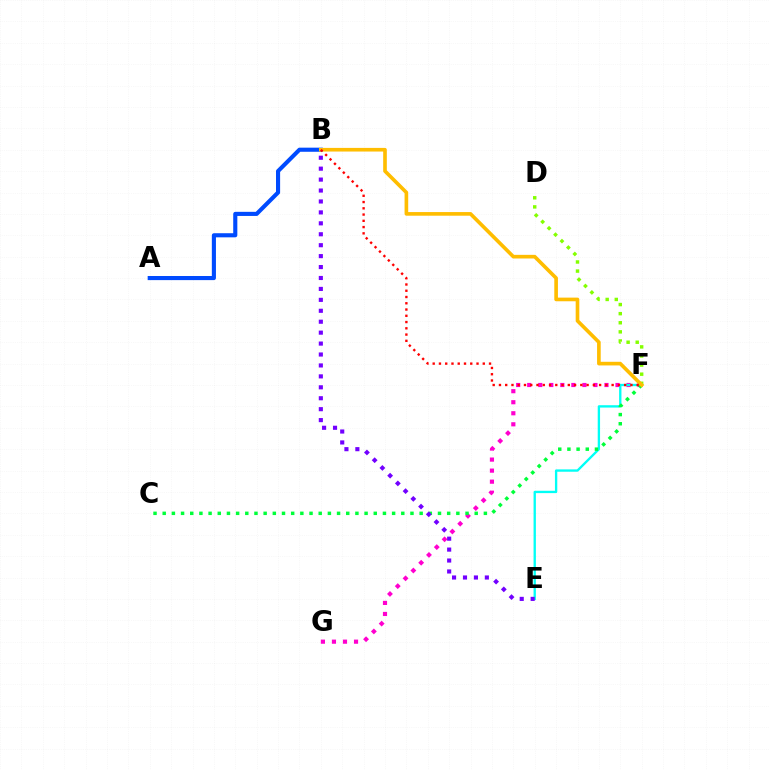{('F', 'G'): [{'color': '#ff00cf', 'line_style': 'dotted', 'thickness': 3.0}], ('A', 'B'): [{'color': '#004bff', 'line_style': 'solid', 'thickness': 2.96}], ('D', 'F'): [{'color': '#84ff00', 'line_style': 'dotted', 'thickness': 2.47}], ('E', 'F'): [{'color': '#00fff6', 'line_style': 'solid', 'thickness': 1.68}], ('C', 'F'): [{'color': '#00ff39', 'line_style': 'dotted', 'thickness': 2.49}], ('B', 'F'): [{'color': '#ffbd00', 'line_style': 'solid', 'thickness': 2.62}, {'color': '#ff0000', 'line_style': 'dotted', 'thickness': 1.7}], ('B', 'E'): [{'color': '#7200ff', 'line_style': 'dotted', 'thickness': 2.97}]}